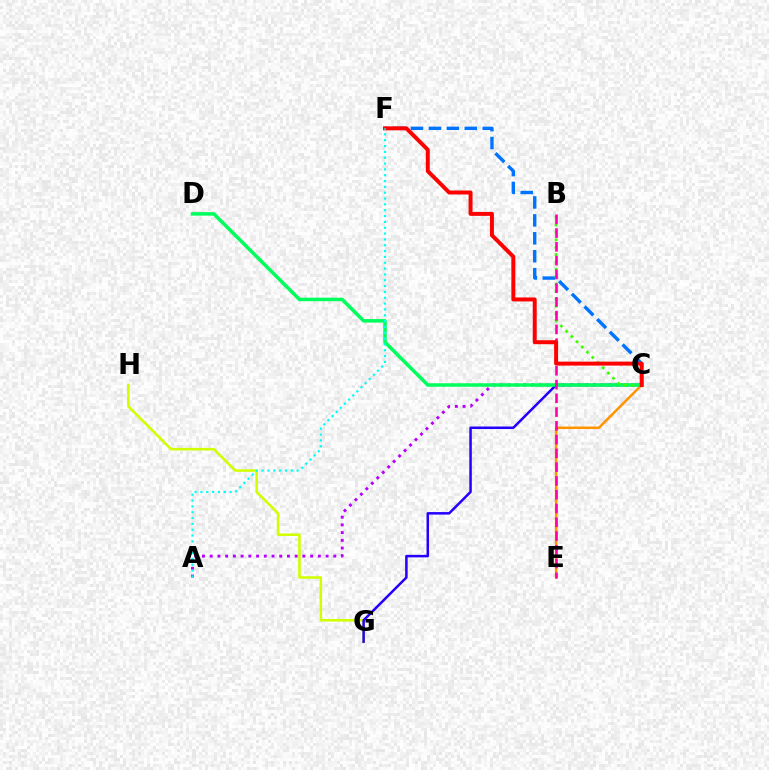{('A', 'C'): [{'color': '#b900ff', 'line_style': 'dotted', 'thickness': 2.1}], ('C', 'E'): [{'color': '#ff9400', 'line_style': 'solid', 'thickness': 1.8}], ('G', 'H'): [{'color': '#d1ff00', 'line_style': 'solid', 'thickness': 1.84}], ('C', 'G'): [{'color': '#2500ff', 'line_style': 'solid', 'thickness': 1.81}], ('C', 'D'): [{'color': '#00ff5c', 'line_style': 'solid', 'thickness': 2.53}], ('C', 'F'): [{'color': '#0074ff', 'line_style': 'dashed', 'thickness': 2.44}, {'color': '#ff0000', 'line_style': 'solid', 'thickness': 2.85}], ('B', 'C'): [{'color': '#3dff00', 'line_style': 'dotted', 'thickness': 2.0}], ('B', 'E'): [{'color': '#ff00ac', 'line_style': 'dashed', 'thickness': 1.87}], ('A', 'F'): [{'color': '#00fff6', 'line_style': 'dotted', 'thickness': 1.59}]}